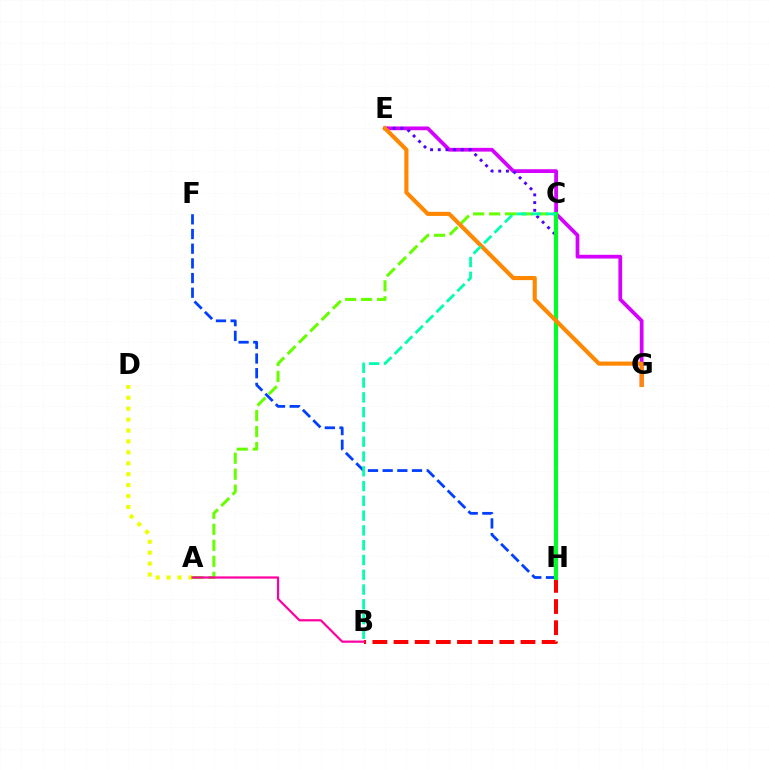{('E', 'G'): [{'color': '#d600ff', 'line_style': 'solid', 'thickness': 2.7}, {'color': '#ff8800', 'line_style': 'solid', 'thickness': 2.97}], ('F', 'H'): [{'color': '#003fff', 'line_style': 'dashed', 'thickness': 1.99}], ('E', 'H'): [{'color': '#4f00ff', 'line_style': 'dotted', 'thickness': 2.09}], ('A', 'C'): [{'color': '#66ff00', 'line_style': 'dashed', 'thickness': 2.17}], ('B', 'H'): [{'color': '#ff0000', 'line_style': 'dashed', 'thickness': 2.87}], ('C', 'H'): [{'color': '#00c7ff', 'line_style': 'dashed', 'thickness': 2.92}, {'color': '#00ff27', 'line_style': 'solid', 'thickness': 2.92}], ('A', 'D'): [{'color': '#eeff00', 'line_style': 'dotted', 'thickness': 2.97}], ('B', 'C'): [{'color': '#00ffaf', 'line_style': 'dashed', 'thickness': 2.01}], ('A', 'B'): [{'color': '#ff00a0', 'line_style': 'solid', 'thickness': 1.59}]}